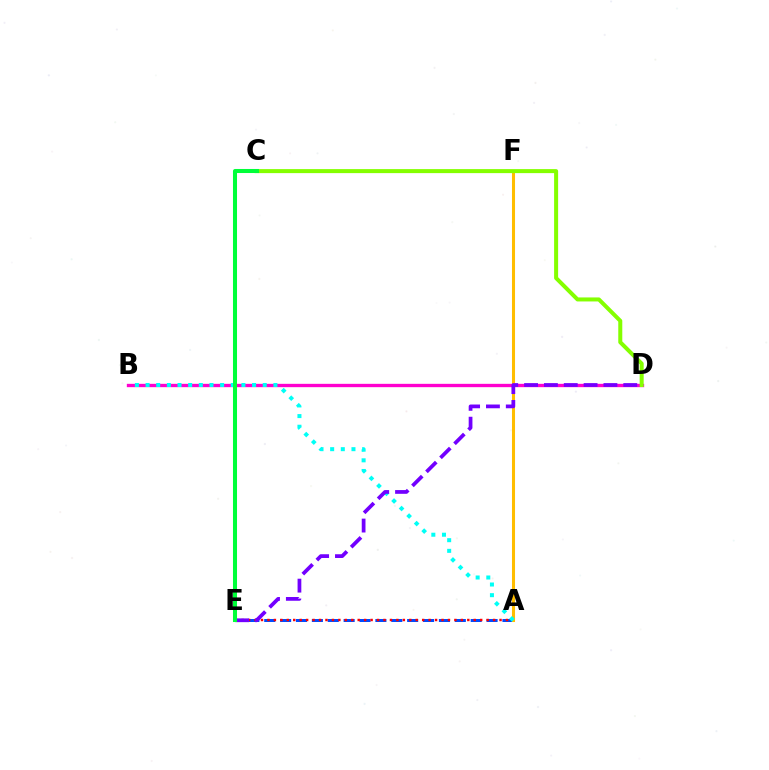{('B', 'D'): [{'color': '#ff00cf', 'line_style': 'solid', 'thickness': 2.4}], ('A', 'E'): [{'color': '#004bff', 'line_style': 'dashed', 'thickness': 2.16}, {'color': '#ff0000', 'line_style': 'dotted', 'thickness': 1.75}], ('A', 'F'): [{'color': '#ffbd00', 'line_style': 'solid', 'thickness': 2.2}], ('A', 'B'): [{'color': '#00fff6', 'line_style': 'dotted', 'thickness': 2.89}], ('D', 'E'): [{'color': '#7200ff', 'line_style': 'dashed', 'thickness': 2.69}], ('C', 'D'): [{'color': '#84ff00', 'line_style': 'solid', 'thickness': 2.89}], ('C', 'E'): [{'color': '#00ff39', 'line_style': 'solid', 'thickness': 2.91}]}